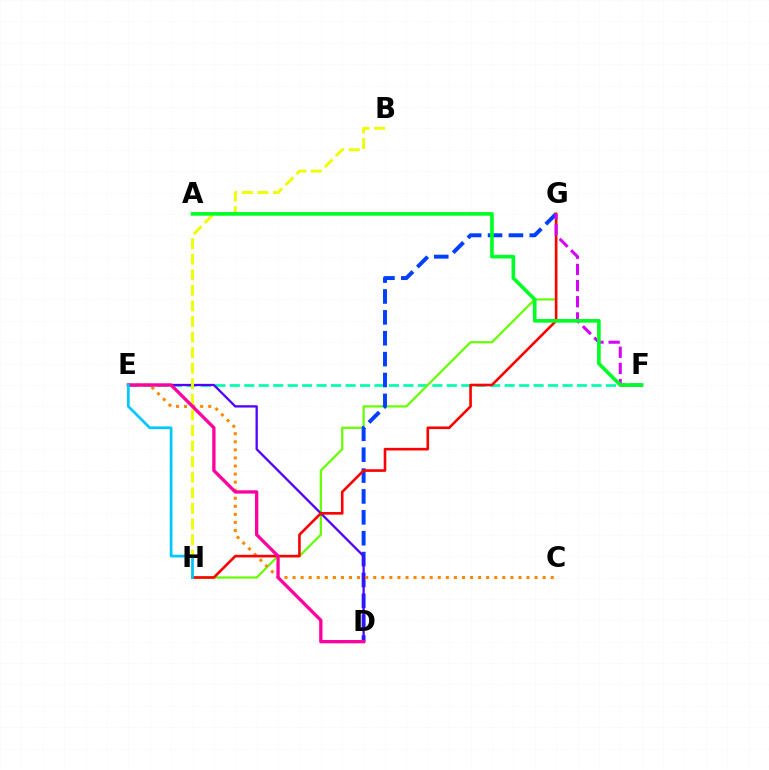{('E', 'F'): [{'color': '#00ffaf', 'line_style': 'dashed', 'thickness': 1.97}], ('G', 'H'): [{'color': '#66ff00', 'line_style': 'solid', 'thickness': 1.6}, {'color': '#ff0000', 'line_style': 'solid', 'thickness': 1.89}], ('D', 'G'): [{'color': '#003fff', 'line_style': 'dashed', 'thickness': 2.84}], ('D', 'E'): [{'color': '#4f00ff', 'line_style': 'solid', 'thickness': 1.65}, {'color': '#ff00a0', 'line_style': 'solid', 'thickness': 2.38}], ('C', 'E'): [{'color': '#ff8800', 'line_style': 'dotted', 'thickness': 2.19}], ('F', 'G'): [{'color': '#d600ff', 'line_style': 'dashed', 'thickness': 2.2}], ('B', 'H'): [{'color': '#eeff00', 'line_style': 'dashed', 'thickness': 2.12}], ('A', 'F'): [{'color': '#00ff27', 'line_style': 'solid', 'thickness': 2.63}], ('E', 'H'): [{'color': '#00c7ff', 'line_style': 'solid', 'thickness': 1.97}]}